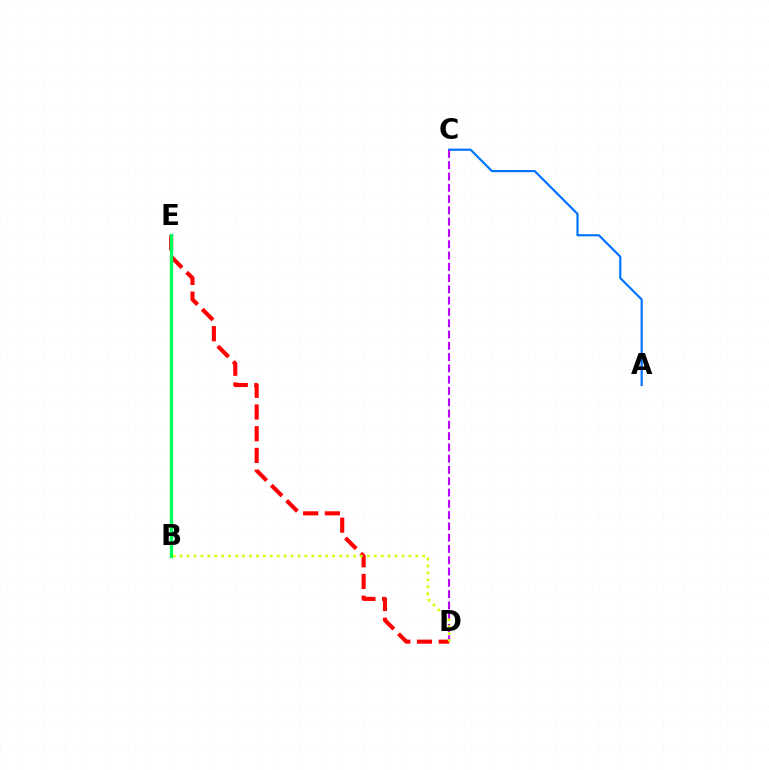{('A', 'C'): [{'color': '#0074ff', 'line_style': 'solid', 'thickness': 1.57}], ('C', 'D'): [{'color': '#b900ff', 'line_style': 'dashed', 'thickness': 1.53}], ('D', 'E'): [{'color': '#ff0000', 'line_style': 'dashed', 'thickness': 2.95}], ('B', 'E'): [{'color': '#00ff5c', 'line_style': 'solid', 'thickness': 2.4}], ('B', 'D'): [{'color': '#d1ff00', 'line_style': 'dotted', 'thickness': 1.88}]}